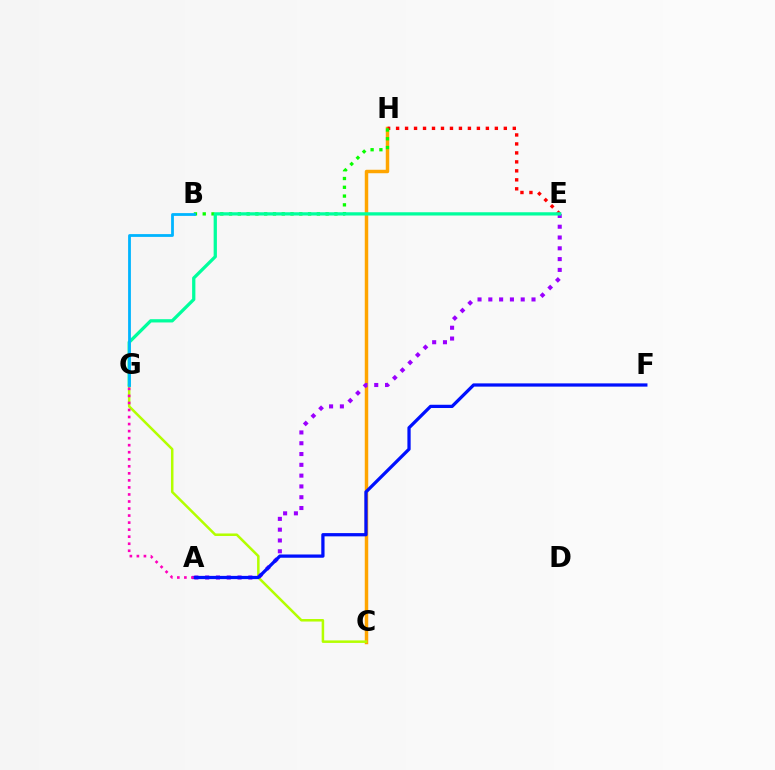{('C', 'H'): [{'color': '#ffa500', 'line_style': 'solid', 'thickness': 2.5}], ('E', 'H'): [{'color': '#ff0000', 'line_style': 'dotted', 'thickness': 2.44}], ('C', 'G'): [{'color': '#b3ff00', 'line_style': 'solid', 'thickness': 1.81}], ('A', 'E'): [{'color': '#9b00ff', 'line_style': 'dotted', 'thickness': 2.93}], ('B', 'H'): [{'color': '#08ff00', 'line_style': 'dotted', 'thickness': 2.39}], ('A', 'F'): [{'color': '#0010ff', 'line_style': 'solid', 'thickness': 2.34}], ('A', 'G'): [{'color': '#ff00bd', 'line_style': 'dotted', 'thickness': 1.91}], ('E', 'G'): [{'color': '#00ff9d', 'line_style': 'solid', 'thickness': 2.35}], ('B', 'G'): [{'color': '#00b5ff', 'line_style': 'solid', 'thickness': 2.01}]}